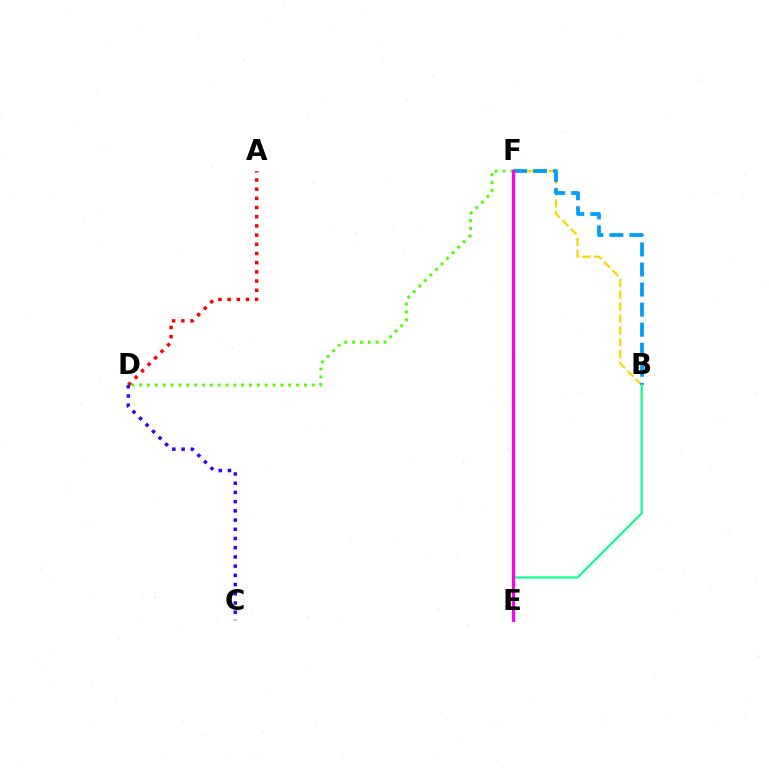{('B', 'F'): [{'color': '#ffd500', 'line_style': 'dashed', 'thickness': 1.61}, {'color': '#009eff', 'line_style': 'dashed', 'thickness': 2.72}], ('D', 'F'): [{'color': '#4fff00', 'line_style': 'dotted', 'thickness': 2.13}], ('B', 'E'): [{'color': '#00ff86', 'line_style': 'solid', 'thickness': 1.51}], ('A', 'D'): [{'color': '#ff0000', 'line_style': 'dotted', 'thickness': 2.5}], ('E', 'F'): [{'color': '#ff00ed', 'line_style': 'solid', 'thickness': 2.34}], ('C', 'D'): [{'color': '#3700ff', 'line_style': 'dotted', 'thickness': 2.5}]}